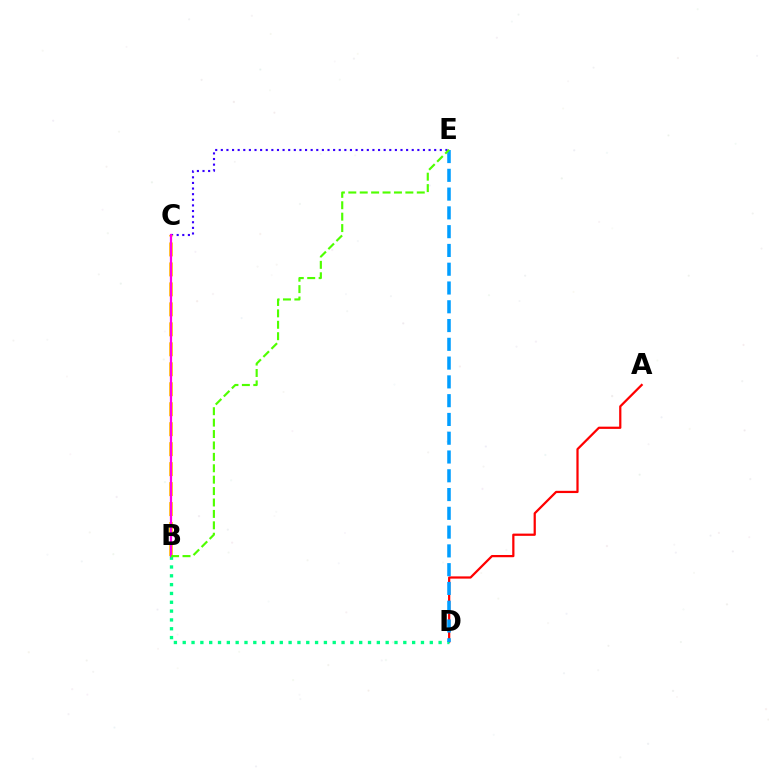{('C', 'E'): [{'color': '#3700ff', 'line_style': 'dotted', 'thickness': 1.53}], ('B', 'C'): [{'color': '#ffd500', 'line_style': 'dashed', 'thickness': 2.71}, {'color': '#ff00ed', 'line_style': 'solid', 'thickness': 1.6}], ('A', 'D'): [{'color': '#ff0000', 'line_style': 'solid', 'thickness': 1.61}], ('B', 'D'): [{'color': '#00ff86', 'line_style': 'dotted', 'thickness': 2.4}], ('D', 'E'): [{'color': '#009eff', 'line_style': 'dashed', 'thickness': 2.55}], ('B', 'E'): [{'color': '#4fff00', 'line_style': 'dashed', 'thickness': 1.55}]}